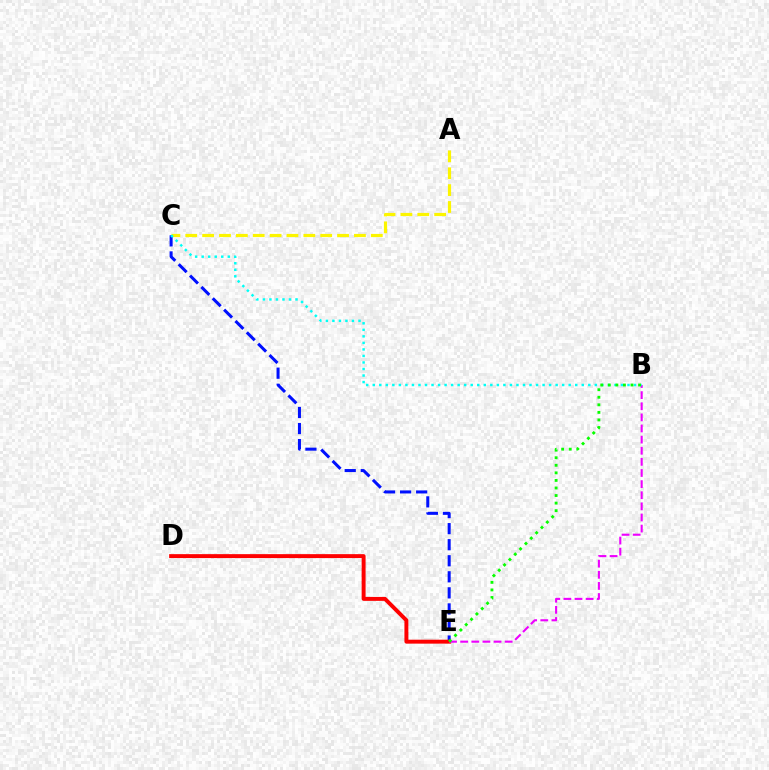{('A', 'C'): [{'color': '#fcf500', 'line_style': 'dashed', 'thickness': 2.29}], ('C', 'E'): [{'color': '#0010ff', 'line_style': 'dashed', 'thickness': 2.18}], ('D', 'E'): [{'color': '#ff0000', 'line_style': 'solid', 'thickness': 2.83}], ('B', 'E'): [{'color': '#ee00ff', 'line_style': 'dashed', 'thickness': 1.51}, {'color': '#08ff00', 'line_style': 'dotted', 'thickness': 2.05}], ('B', 'C'): [{'color': '#00fff6', 'line_style': 'dotted', 'thickness': 1.77}]}